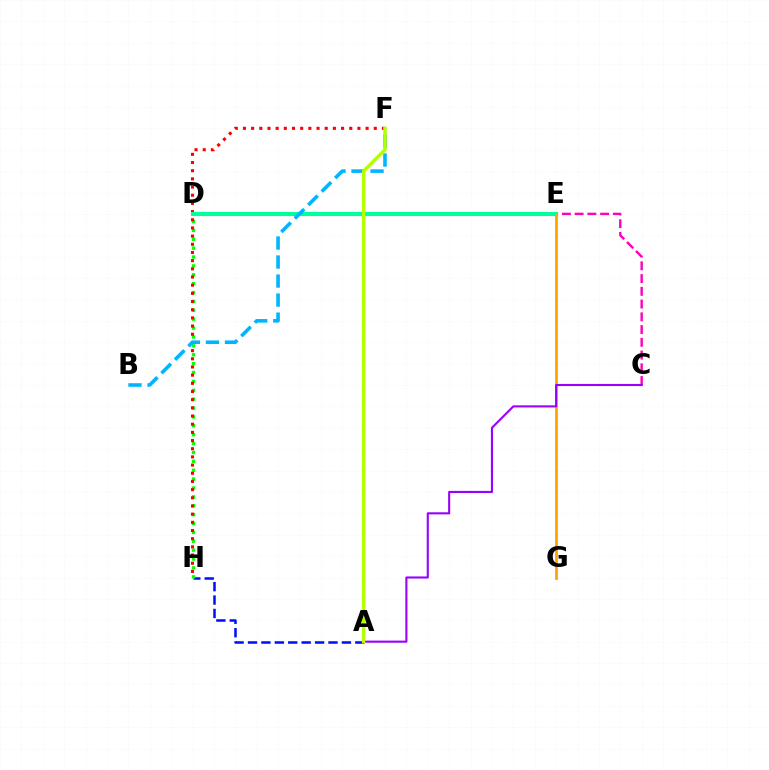{('A', 'H'): [{'color': '#0010ff', 'line_style': 'dashed', 'thickness': 1.82}], ('D', 'H'): [{'color': '#08ff00', 'line_style': 'dotted', 'thickness': 2.41}], ('F', 'H'): [{'color': '#ff0000', 'line_style': 'dotted', 'thickness': 2.22}], ('C', 'E'): [{'color': '#ff00bd', 'line_style': 'dashed', 'thickness': 1.73}], ('D', 'E'): [{'color': '#00ff9d', 'line_style': 'solid', 'thickness': 2.97}], ('E', 'G'): [{'color': '#ffa500', 'line_style': 'solid', 'thickness': 2.02}], ('A', 'C'): [{'color': '#9b00ff', 'line_style': 'solid', 'thickness': 1.51}], ('B', 'F'): [{'color': '#00b5ff', 'line_style': 'dashed', 'thickness': 2.59}], ('A', 'F'): [{'color': '#b3ff00', 'line_style': 'solid', 'thickness': 2.46}]}